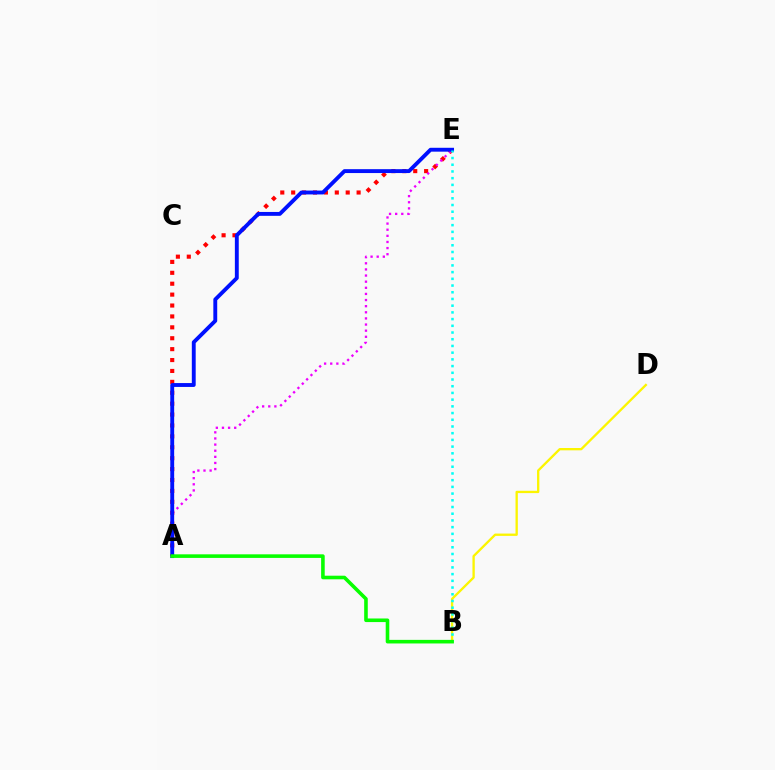{('A', 'E'): [{'color': '#ff0000', 'line_style': 'dotted', 'thickness': 2.96}, {'color': '#ee00ff', 'line_style': 'dotted', 'thickness': 1.66}, {'color': '#0010ff', 'line_style': 'solid', 'thickness': 2.79}], ('B', 'D'): [{'color': '#fcf500', 'line_style': 'solid', 'thickness': 1.67}], ('B', 'E'): [{'color': '#00fff6', 'line_style': 'dotted', 'thickness': 1.82}], ('A', 'B'): [{'color': '#08ff00', 'line_style': 'solid', 'thickness': 2.59}]}